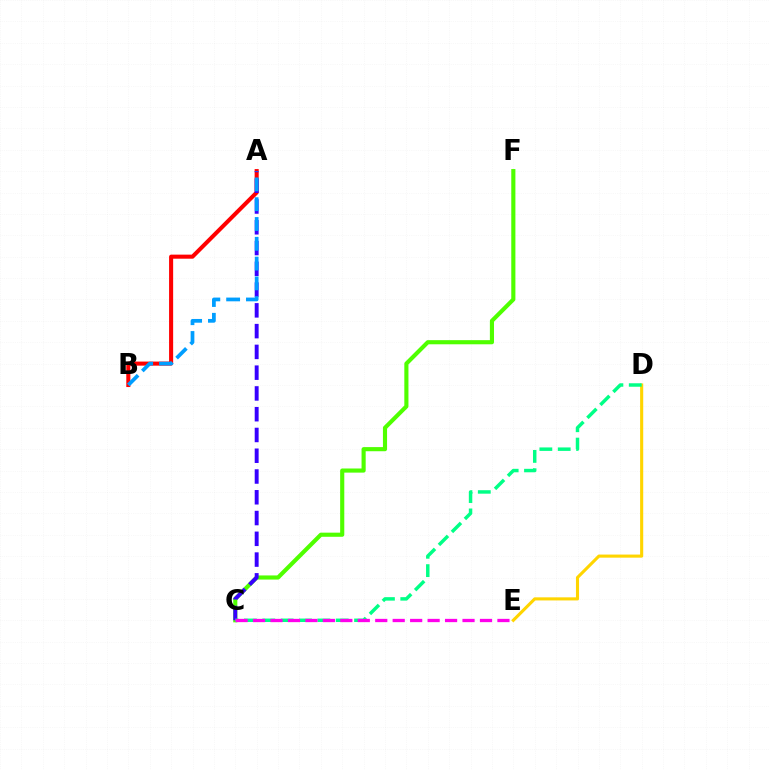{('C', 'F'): [{'color': '#4fff00', 'line_style': 'solid', 'thickness': 2.97}], ('A', 'B'): [{'color': '#ff0000', 'line_style': 'solid', 'thickness': 2.93}, {'color': '#009eff', 'line_style': 'dashed', 'thickness': 2.69}], ('D', 'E'): [{'color': '#ffd500', 'line_style': 'solid', 'thickness': 2.23}], ('A', 'C'): [{'color': '#3700ff', 'line_style': 'dashed', 'thickness': 2.82}], ('C', 'D'): [{'color': '#00ff86', 'line_style': 'dashed', 'thickness': 2.49}], ('C', 'E'): [{'color': '#ff00ed', 'line_style': 'dashed', 'thickness': 2.37}]}